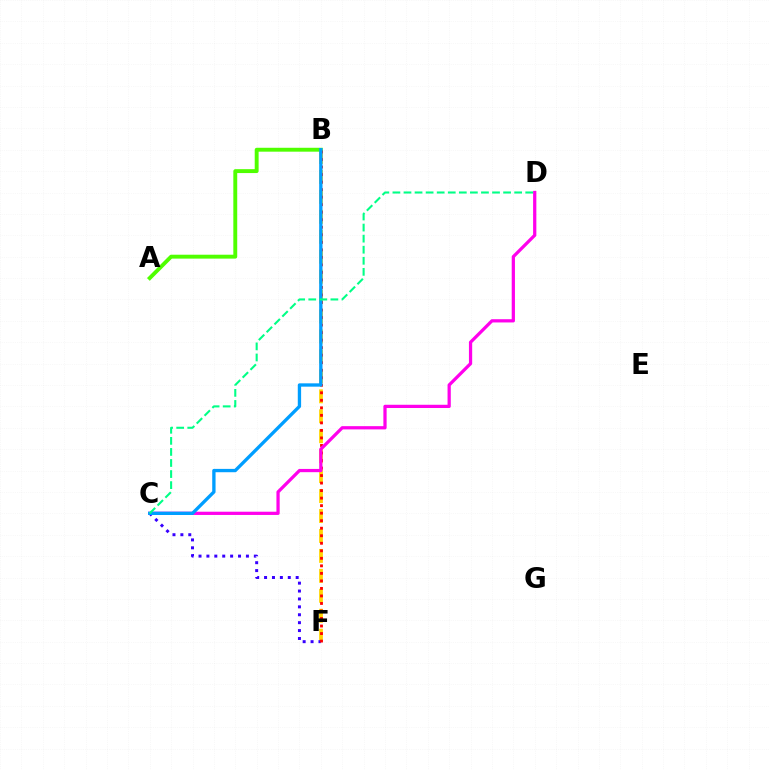{('B', 'F'): [{'color': '#ffd500', 'line_style': 'dashed', 'thickness': 2.71}, {'color': '#ff0000', 'line_style': 'dotted', 'thickness': 2.04}], ('A', 'B'): [{'color': '#4fff00', 'line_style': 'solid', 'thickness': 2.81}], ('C', 'F'): [{'color': '#3700ff', 'line_style': 'dotted', 'thickness': 2.15}], ('C', 'D'): [{'color': '#ff00ed', 'line_style': 'solid', 'thickness': 2.34}, {'color': '#00ff86', 'line_style': 'dashed', 'thickness': 1.5}], ('B', 'C'): [{'color': '#009eff', 'line_style': 'solid', 'thickness': 2.4}]}